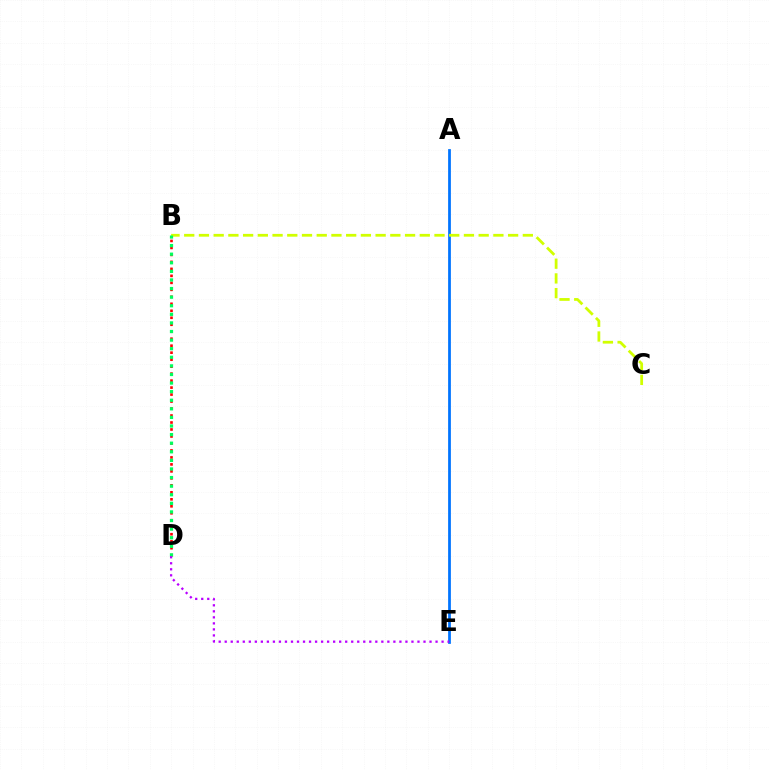{('A', 'E'): [{'color': '#0074ff', 'line_style': 'solid', 'thickness': 1.98}], ('B', 'C'): [{'color': '#d1ff00', 'line_style': 'dashed', 'thickness': 2.0}], ('B', 'D'): [{'color': '#ff0000', 'line_style': 'dotted', 'thickness': 1.9}, {'color': '#00ff5c', 'line_style': 'dotted', 'thickness': 2.33}], ('D', 'E'): [{'color': '#b900ff', 'line_style': 'dotted', 'thickness': 1.64}]}